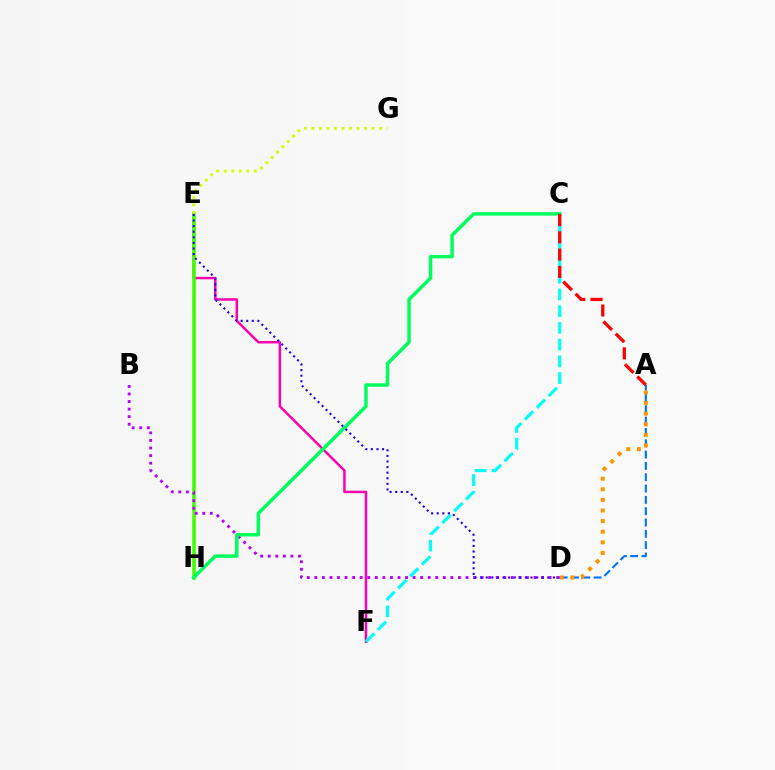{('E', 'F'): [{'color': '#ff00ac', 'line_style': 'solid', 'thickness': 1.79}], ('E', 'H'): [{'color': '#3dff00', 'line_style': 'solid', 'thickness': 2.54}], ('B', 'D'): [{'color': '#b900ff', 'line_style': 'dotted', 'thickness': 2.05}], ('A', 'D'): [{'color': '#0074ff', 'line_style': 'dashed', 'thickness': 1.54}, {'color': '#ff9400', 'line_style': 'dotted', 'thickness': 2.88}], ('C', 'F'): [{'color': '#00fff6', 'line_style': 'dashed', 'thickness': 2.27}], ('C', 'H'): [{'color': '#00ff5c', 'line_style': 'solid', 'thickness': 2.5}], ('E', 'G'): [{'color': '#d1ff00', 'line_style': 'dotted', 'thickness': 2.04}], ('D', 'E'): [{'color': '#2500ff', 'line_style': 'dotted', 'thickness': 1.52}], ('A', 'C'): [{'color': '#ff0000', 'line_style': 'dashed', 'thickness': 2.35}]}